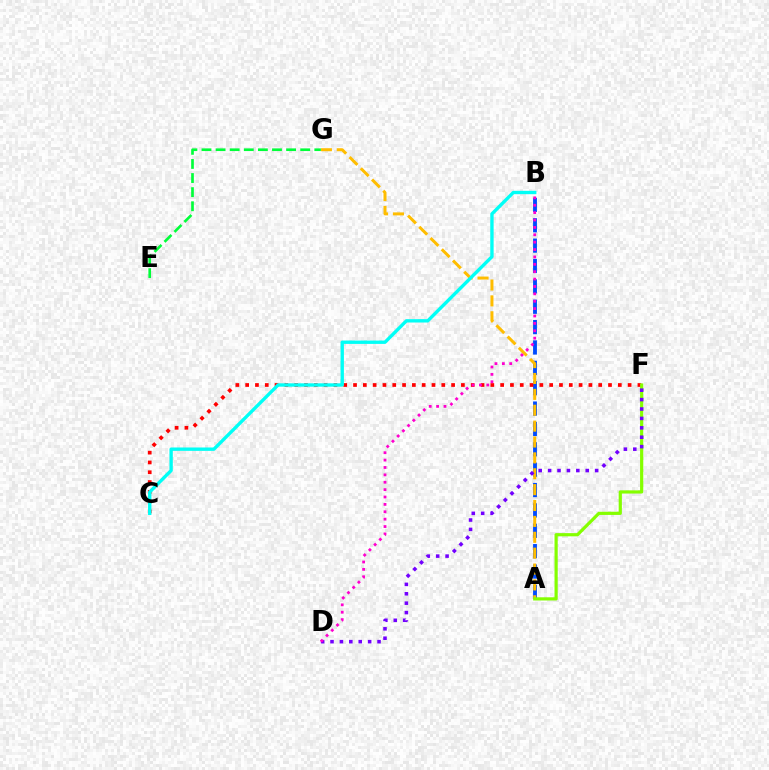{('A', 'B'): [{'color': '#004bff', 'line_style': 'dashed', 'thickness': 2.77}], ('C', 'F'): [{'color': '#ff0000', 'line_style': 'dotted', 'thickness': 2.66}], ('A', 'G'): [{'color': '#ffbd00', 'line_style': 'dashed', 'thickness': 2.16}], ('E', 'G'): [{'color': '#00ff39', 'line_style': 'dashed', 'thickness': 1.92}], ('A', 'F'): [{'color': '#84ff00', 'line_style': 'solid', 'thickness': 2.3}], ('B', 'C'): [{'color': '#00fff6', 'line_style': 'solid', 'thickness': 2.42}], ('D', 'F'): [{'color': '#7200ff', 'line_style': 'dotted', 'thickness': 2.56}], ('B', 'D'): [{'color': '#ff00cf', 'line_style': 'dotted', 'thickness': 2.01}]}